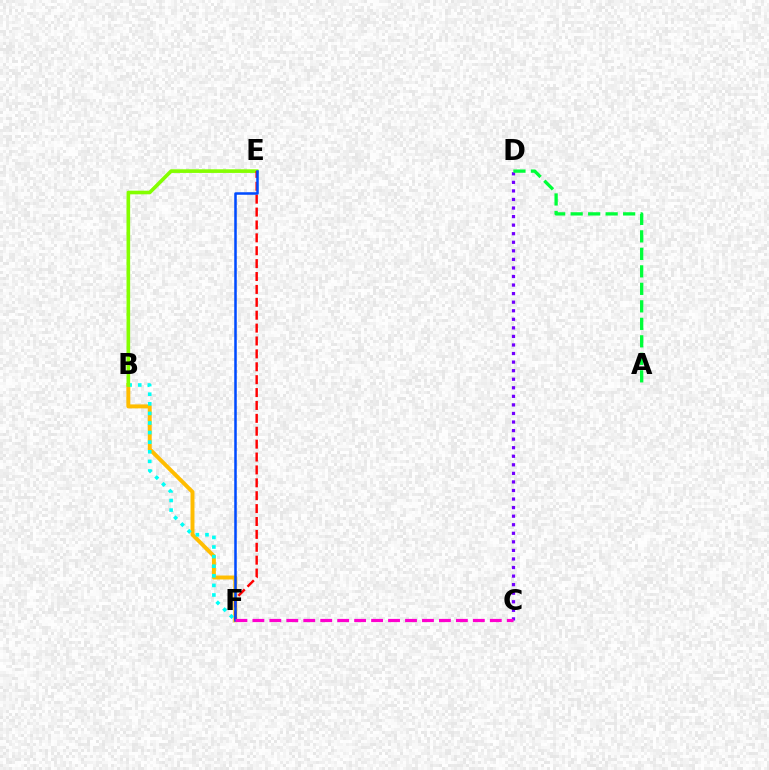{('B', 'F'): [{'color': '#ffbd00', 'line_style': 'solid', 'thickness': 2.84}, {'color': '#00fff6', 'line_style': 'dotted', 'thickness': 2.61}], ('C', 'D'): [{'color': '#7200ff', 'line_style': 'dotted', 'thickness': 2.33}], ('B', 'E'): [{'color': '#84ff00', 'line_style': 'solid', 'thickness': 2.62}], ('E', 'F'): [{'color': '#ff0000', 'line_style': 'dashed', 'thickness': 1.75}, {'color': '#004bff', 'line_style': 'solid', 'thickness': 1.82}], ('C', 'F'): [{'color': '#ff00cf', 'line_style': 'dashed', 'thickness': 2.3}], ('A', 'D'): [{'color': '#00ff39', 'line_style': 'dashed', 'thickness': 2.38}]}